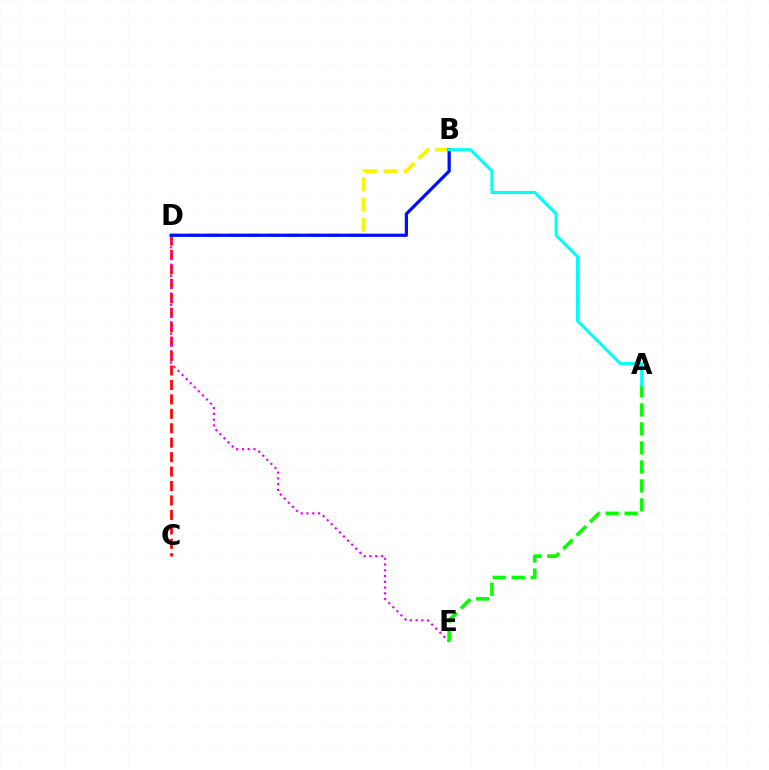{('C', 'D'): [{'color': '#ff0000', 'line_style': 'dashed', 'thickness': 1.96}], ('B', 'D'): [{'color': '#fcf500', 'line_style': 'dashed', 'thickness': 2.74}, {'color': '#0010ff', 'line_style': 'solid', 'thickness': 2.32}], ('D', 'E'): [{'color': '#ee00ff', 'line_style': 'dotted', 'thickness': 1.56}], ('A', 'E'): [{'color': '#08ff00', 'line_style': 'dashed', 'thickness': 2.58}], ('A', 'B'): [{'color': '#00fff6', 'line_style': 'solid', 'thickness': 2.21}]}